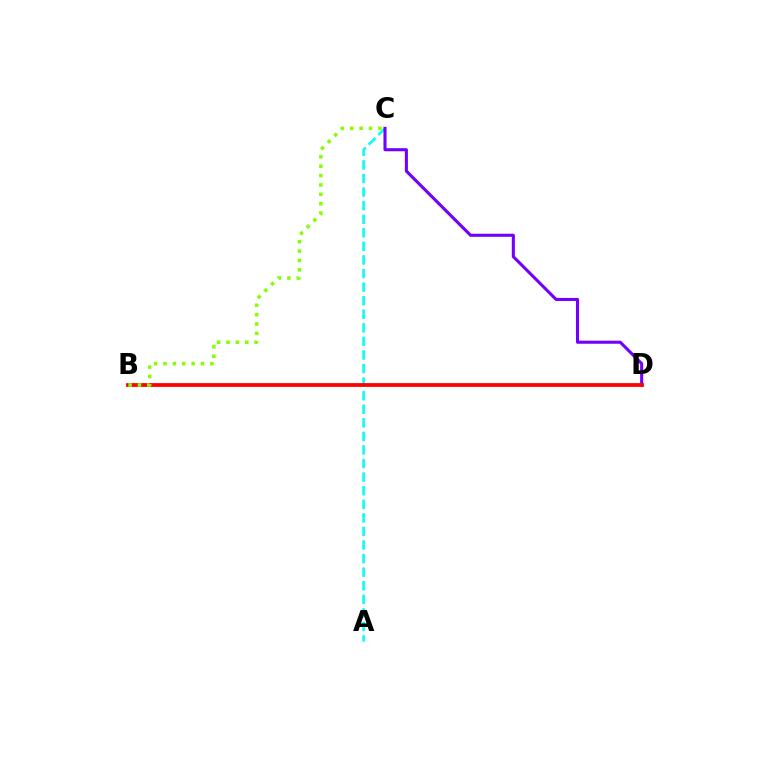{('A', 'C'): [{'color': '#00fff6', 'line_style': 'dashed', 'thickness': 1.84}], ('C', 'D'): [{'color': '#7200ff', 'line_style': 'solid', 'thickness': 2.21}], ('B', 'D'): [{'color': '#ff0000', 'line_style': 'solid', 'thickness': 2.72}], ('B', 'C'): [{'color': '#84ff00', 'line_style': 'dotted', 'thickness': 2.55}]}